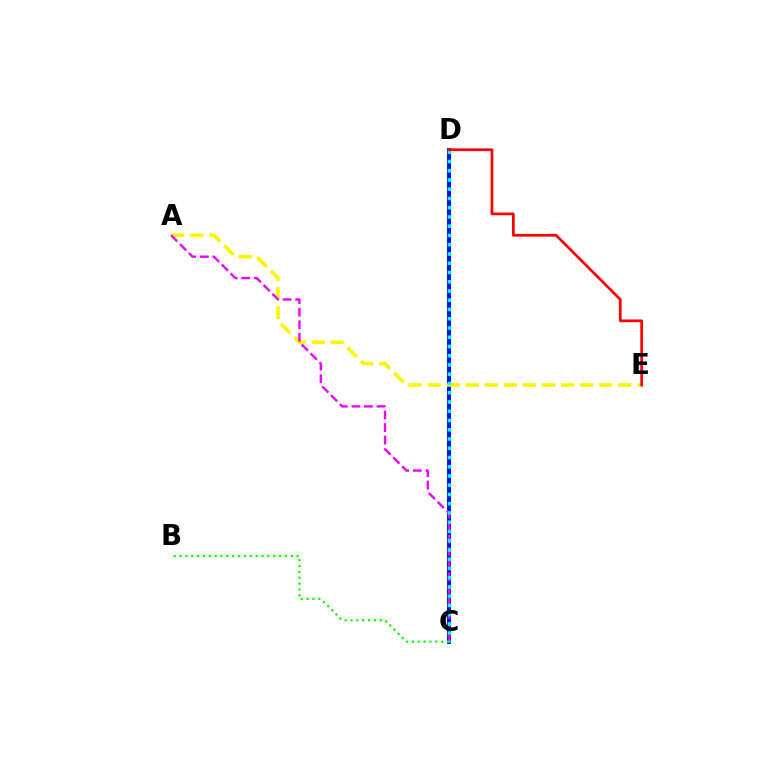{('C', 'D'): [{'color': '#0010ff', 'line_style': 'solid', 'thickness': 2.82}, {'color': '#00fff6', 'line_style': 'dotted', 'thickness': 2.51}], ('A', 'E'): [{'color': '#fcf500', 'line_style': 'dashed', 'thickness': 2.59}], ('A', 'C'): [{'color': '#ee00ff', 'line_style': 'dashed', 'thickness': 1.71}], ('B', 'C'): [{'color': '#08ff00', 'line_style': 'dotted', 'thickness': 1.59}], ('D', 'E'): [{'color': '#ff0000', 'line_style': 'solid', 'thickness': 1.96}]}